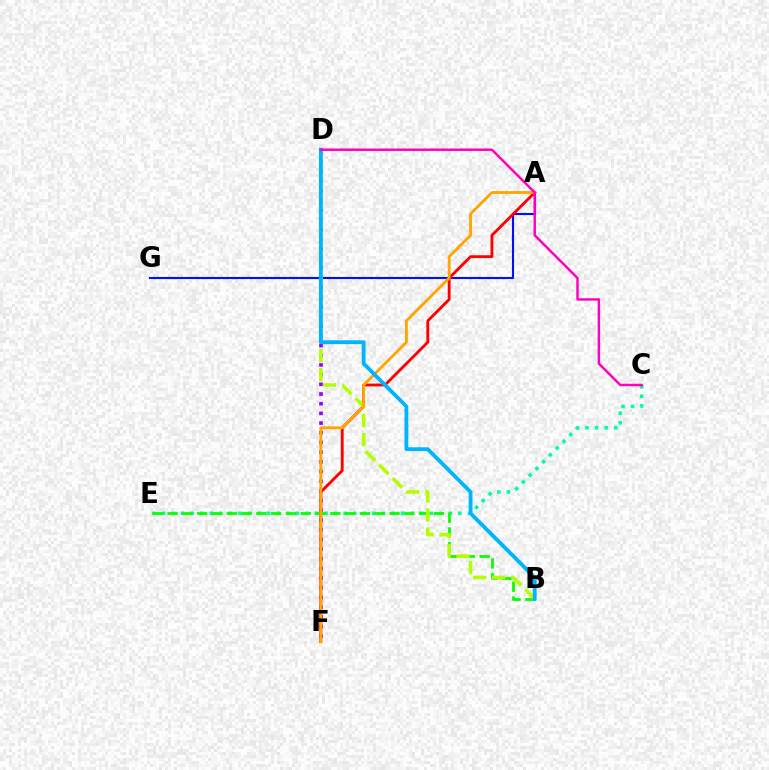{('C', 'E'): [{'color': '#00ff9d', 'line_style': 'dotted', 'thickness': 2.6}], ('A', 'G'): [{'color': '#0010ff', 'line_style': 'solid', 'thickness': 1.54}], ('A', 'F'): [{'color': '#ff0000', 'line_style': 'solid', 'thickness': 2.05}, {'color': '#ffa500', 'line_style': 'solid', 'thickness': 2.03}], ('B', 'E'): [{'color': '#08ff00', 'line_style': 'dashed', 'thickness': 2.01}], ('D', 'F'): [{'color': '#9b00ff', 'line_style': 'dotted', 'thickness': 2.63}], ('B', 'D'): [{'color': '#b3ff00', 'line_style': 'dashed', 'thickness': 2.59}, {'color': '#00b5ff', 'line_style': 'solid', 'thickness': 2.76}], ('C', 'D'): [{'color': '#ff00bd', 'line_style': 'solid', 'thickness': 1.77}]}